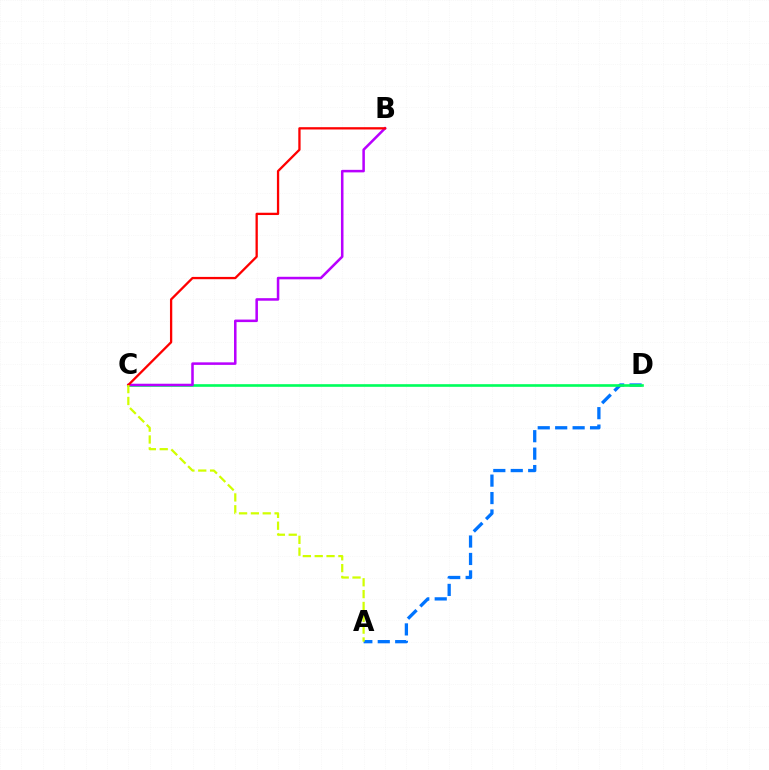{('A', 'D'): [{'color': '#0074ff', 'line_style': 'dashed', 'thickness': 2.37}], ('C', 'D'): [{'color': '#00ff5c', 'line_style': 'solid', 'thickness': 1.9}], ('B', 'C'): [{'color': '#b900ff', 'line_style': 'solid', 'thickness': 1.83}, {'color': '#ff0000', 'line_style': 'solid', 'thickness': 1.66}], ('A', 'C'): [{'color': '#d1ff00', 'line_style': 'dashed', 'thickness': 1.61}]}